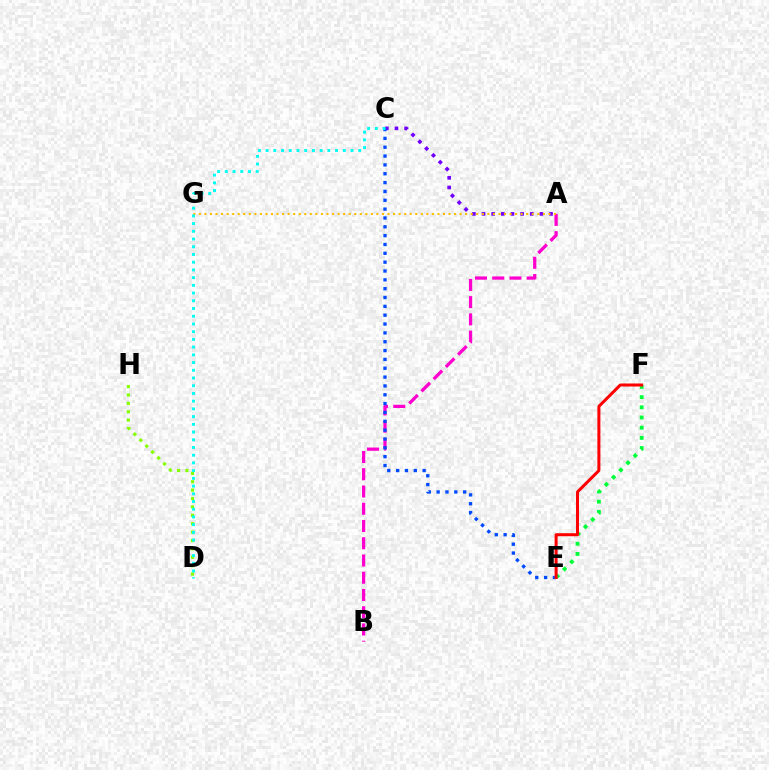{('A', 'B'): [{'color': '#ff00cf', 'line_style': 'dashed', 'thickness': 2.34}], ('D', 'H'): [{'color': '#84ff00', 'line_style': 'dotted', 'thickness': 2.28}], ('A', 'C'): [{'color': '#7200ff', 'line_style': 'dotted', 'thickness': 2.62}], ('A', 'G'): [{'color': '#ffbd00', 'line_style': 'dotted', 'thickness': 1.51}], ('E', 'F'): [{'color': '#00ff39', 'line_style': 'dotted', 'thickness': 2.77}, {'color': '#ff0000', 'line_style': 'solid', 'thickness': 2.17}], ('C', 'E'): [{'color': '#004bff', 'line_style': 'dotted', 'thickness': 2.4}], ('C', 'D'): [{'color': '#00fff6', 'line_style': 'dotted', 'thickness': 2.1}]}